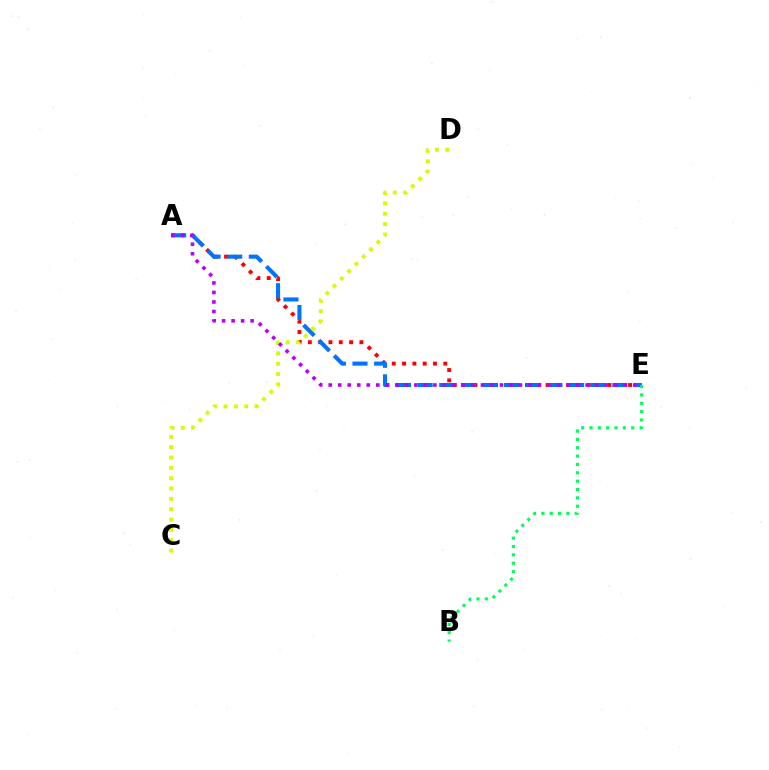{('A', 'E'): [{'color': '#ff0000', 'line_style': 'dotted', 'thickness': 2.8}, {'color': '#0074ff', 'line_style': 'dashed', 'thickness': 2.94}, {'color': '#b900ff', 'line_style': 'dotted', 'thickness': 2.59}], ('B', 'E'): [{'color': '#00ff5c', 'line_style': 'dotted', 'thickness': 2.27}], ('C', 'D'): [{'color': '#d1ff00', 'line_style': 'dotted', 'thickness': 2.81}]}